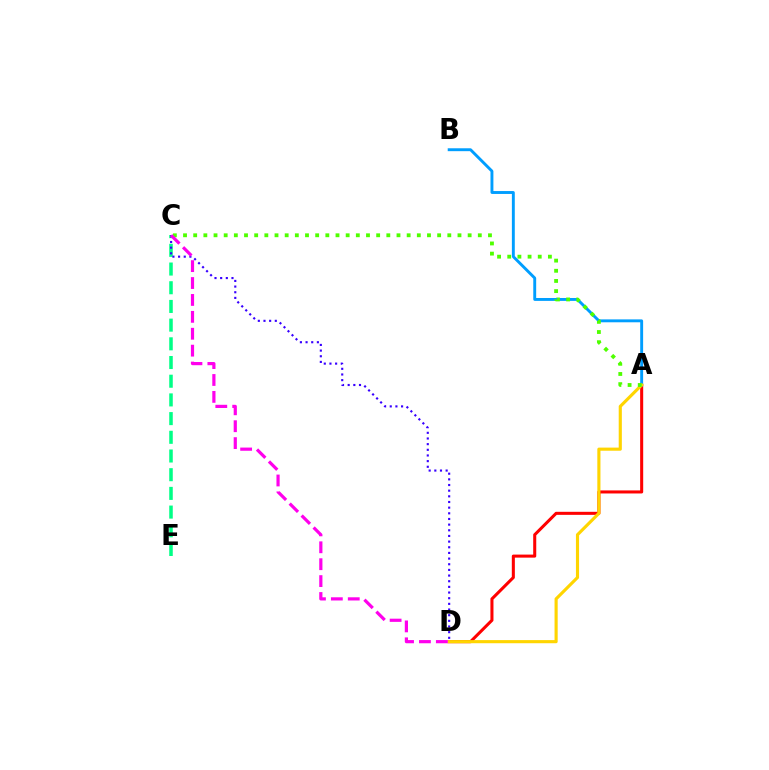{('A', 'D'): [{'color': '#ff0000', 'line_style': 'solid', 'thickness': 2.19}, {'color': '#ffd500', 'line_style': 'solid', 'thickness': 2.25}], ('C', 'E'): [{'color': '#00ff86', 'line_style': 'dashed', 'thickness': 2.54}], ('A', 'B'): [{'color': '#009eff', 'line_style': 'solid', 'thickness': 2.09}], ('C', 'D'): [{'color': '#3700ff', 'line_style': 'dotted', 'thickness': 1.54}, {'color': '#ff00ed', 'line_style': 'dashed', 'thickness': 2.3}], ('A', 'C'): [{'color': '#4fff00', 'line_style': 'dotted', 'thickness': 2.76}]}